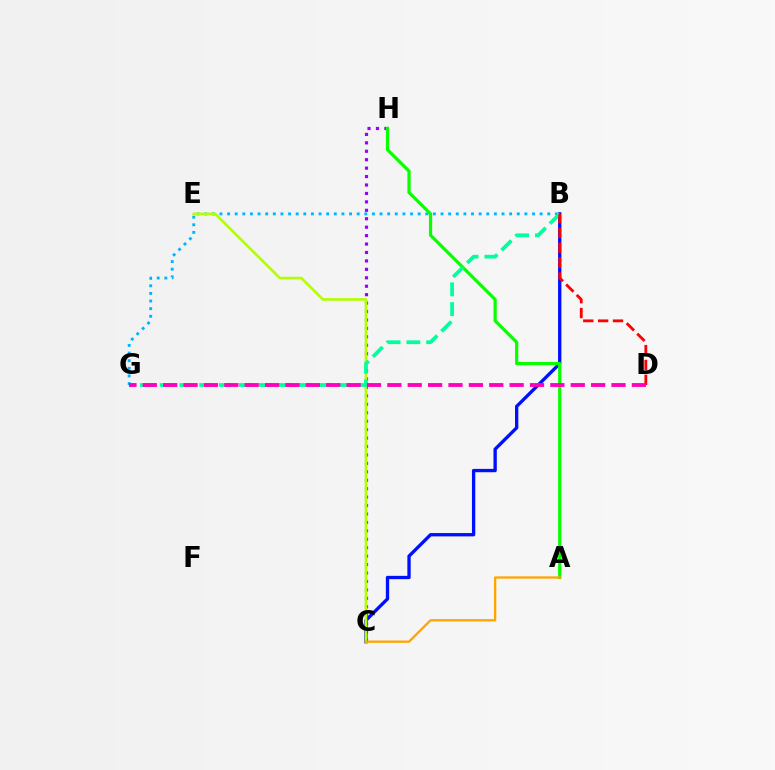{('C', 'H'): [{'color': '#9b00ff', 'line_style': 'dotted', 'thickness': 2.29}], ('B', 'G'): [{'color': '#00b5ff', 'line_style': 'dotted', 'thickness': 2.07}, {'color': '#00ff9d', 'line_style': 'dashed', 'thickness': 2.69}], ('B', 'C'): [{'color': '#0010ff', 'line_style': 'solid', 'thickness': 2.4}], ('C', 'E'): [{'color': '#b3ff00', 'line_style': 'solid', 'thickness': 1.9}], ('A', 'H'): [{'color': '#08ff00', 'line_style': 'solid', 'thickness': 2.32}], ('A', 'C'): [{'color': '#ffa500', 'line_style': 'solid', 'thickness': 1.65}], ('B', 'D'): [{'color': '#ff0000', 'line_style': 'dashed', 'thickness': 2.02}], ('D', 'G'): [{'color': '#ff00bd', 'line_style': 'dashed', 'thickness': 2.77}]}